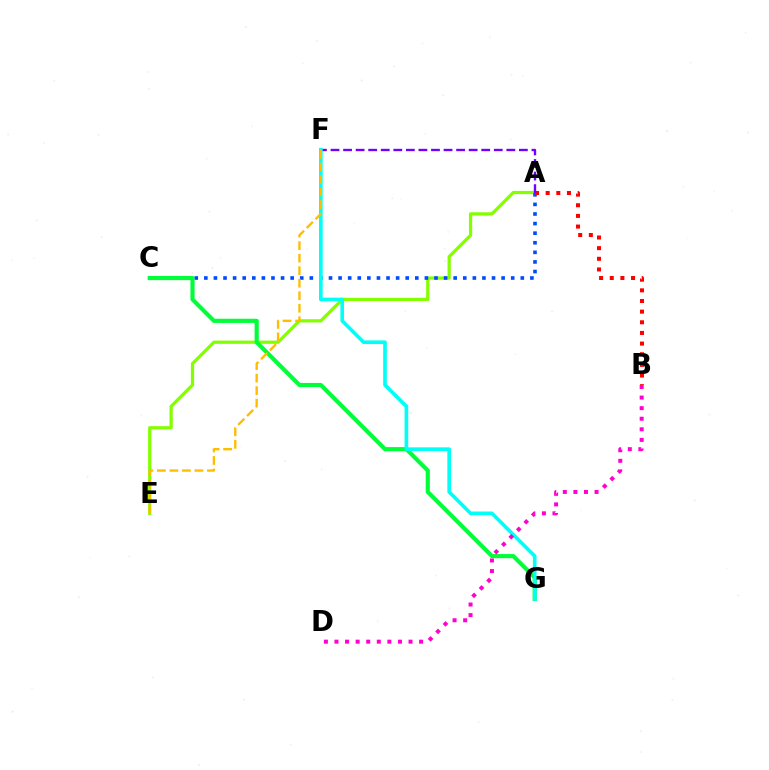{('A', 'E'): [{'color': '#84ff00', 'line_style': 'solid', 'thickness': 2.34}], ('A', 'C'): [{'color': '#004bff', 'line_style': 'dotted', 'thickness': 2.61}], ('C', 'G'): [{'color': '#00ff39', 'line_style': 'solid', 'thickness': 2.98}], ('A', 'B'): [{'color': '#ff0000', 'line_style': 'dotted', 'thickness': 2.89}], ('A', 'F'): [{'color': '#7200ff', 'line_style': 'dashed', 'thickness': 1.71}], ('F', 'G'): [{'color': '#00fff6', 'line_style': 'solid', 'thickness': 2.62}], ('E', 'F'): [{'color': '#ffbd00', 'line_style': 'dashed', 'thickness': 1.7}], ('B', 'D'): [{'color': '#ff00cf', 'line_style': 'dotted', 'thickness': 2.87}]}